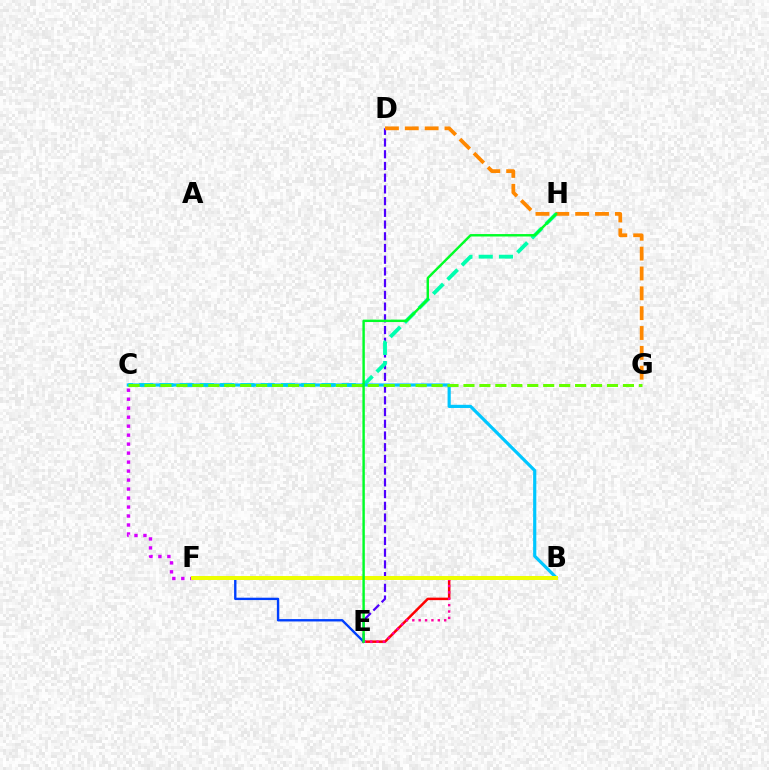{('B', 'E'): [{'color': '#ff0000', 'line_style': 'solid', 'thickness': 1.8}, {'color': '#ff00a0', 'line_style': 'dotted', 'thickness': 1.73}], ('E', 'F'): [{'color': '#003fff', 'line_style': 'solid', 'thickness': 1.7}], ('D', 'E'): [{'color': '#4f00ff', 'line_style': 'dashed', 'thickness': 1.59}], ('C', 'F'): [{'color': '#d600ff', 'line_style': 'dotted', 'thickness': 2.44}], ('C', 'H'): [{'color': '#00ffaf', 'line_style': 'dashed', 'thickness': 2.75}], ('B', 'C'): [{'color': '#00c7ff', 'line_style': 'solid', 'thickness': 2.29}], ('C', 'G'): [{'color': '#66ff00', 'line_style': 'dashed', 'thickness': 2.17}], ('B', 'F'): [{'color': '#eeff00', 'line_style': 'solid', 'thickness': 2.86}], ('D', 'G'): [{'color': '#ff8800', 'line_style': 'dashed', 'thickness': 2.7}], ('E', 'H'): [{'color': '#00ff27', 'line_style': 'solid', 'thickness': 1.75}]}